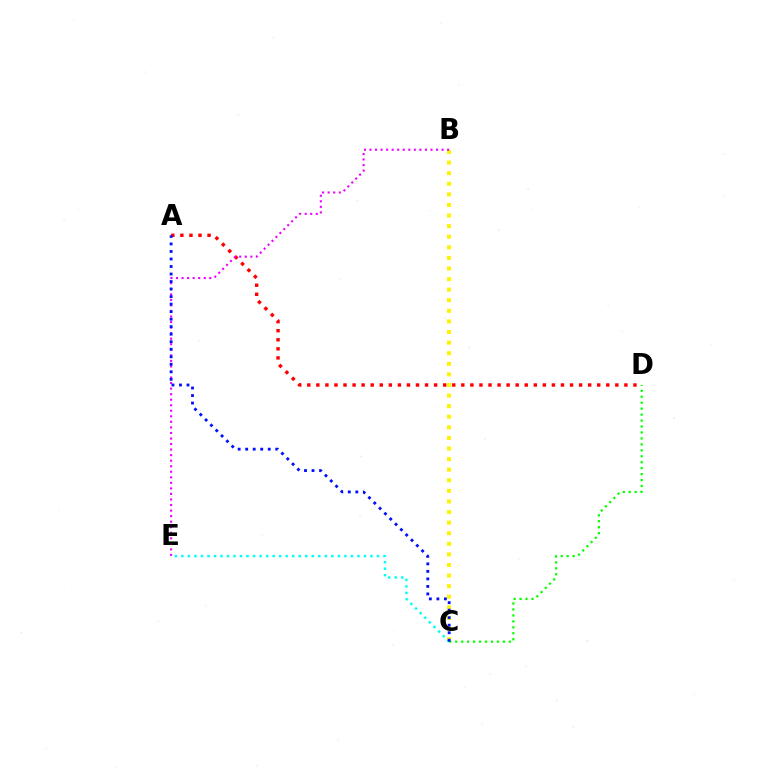{('A', 'D'): [{'color': '#ff0000', 'line_style': 'dotted', 'thickness': 2.46}], ('B', 'C'): [{'color': '#fcf500', 'line_style': 'dotted', 'thickness': 2.88}], ('C', 'D'): [{'color': '#08ff00', 'line_style': 'dotted', 'thickness': 1.62}], ('B', 'E'): [{'color': '#ee00ff', 'line_style': 'dotted', 'thickness': 1.51}], ('C', 'E'): [{'color': '#00fff6', 'line_style': 'dotted', 'thickness': 1.77}], ('A', 'C'): [{'color': '#0010ff', 'line_style': 'dotted', 'thickness': 2.04}]}